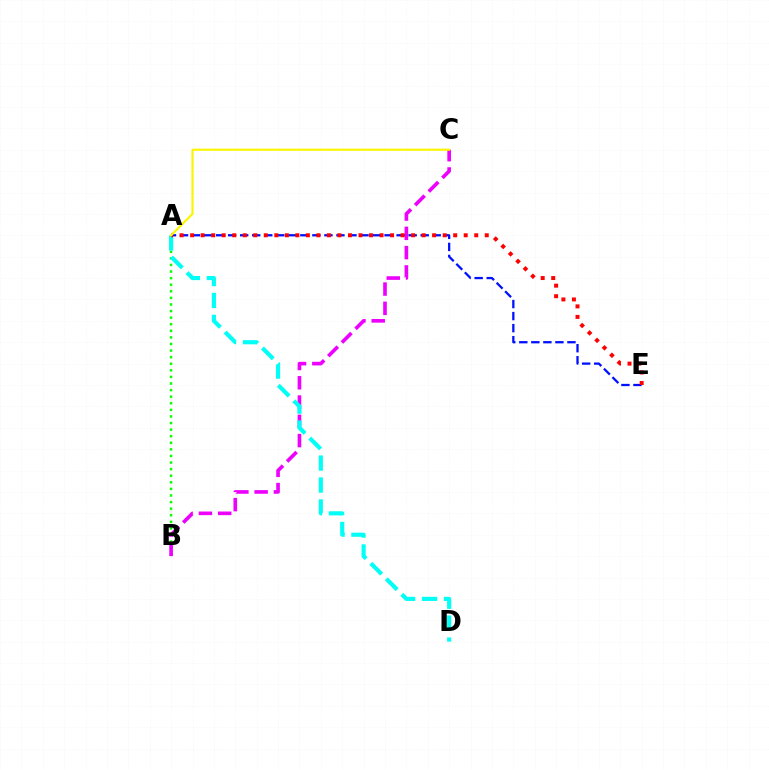{('A', 'B'): [{'color': '#08ff00', 'line_style': 'dotted', 'thickness': 1.79}], ('B', 'C'): [{'color': '#ee00ff', 'line_style': 'dashed', 'thickness': 2.62}], ('A', 'D'): [{'color': '#00fff6', 'line_style': 'dashed', 'thickness': 2.98}], ('A', 'E'): [{'color': '#0010ff', 'line_style': 'dashed', 'thickness': 1.63}, {'color': '#ff0000', 'line_style': 'dotted', 'thickness': 2.86}], ('A', 'C'): [{'color': '#fcf500', 'line_style': 'solid', 'thickness': 1.55}]}